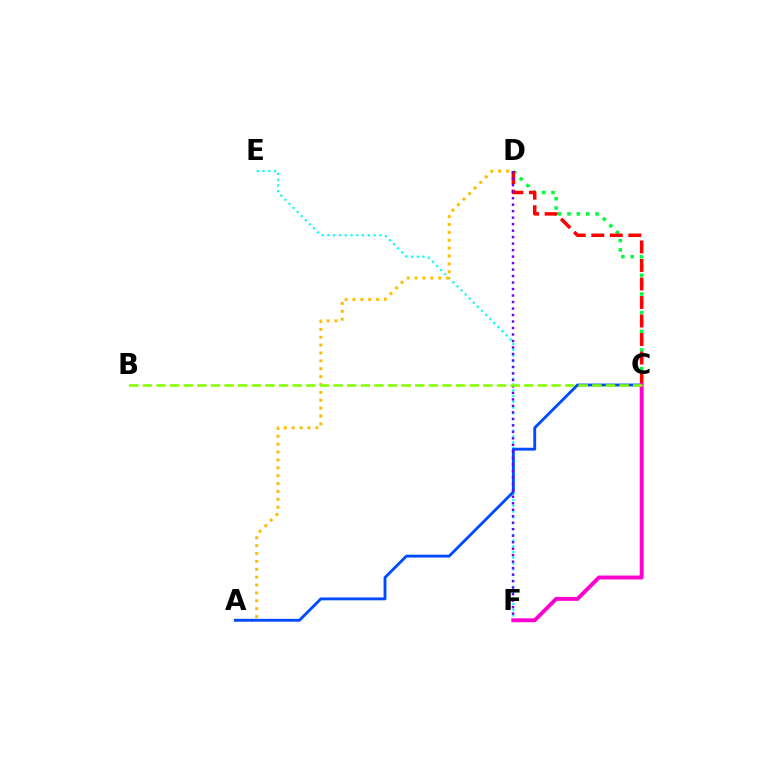{('E', 'F'): [{'color': '#00fff6', 'line_style': 'dotted', 'thickness': 1.57}], ('C', 'D'): [{'color': '#00ff39', 'line_style': 'dotted', 'thickness': 2.54}, {'color': '#ff0000', 'line_style': 'dashed', 'thickness': 2.52}], ('A', 'D'): [{'color': '#ffbd00', 'line_style': 'dotted', 'thickness': 2.14}], ('A', 'C'): [{'color': '#004bff', 'line_style': 'solid', 'thickness': 2.06}], ('D', 'F'): [{'color': '#7200ff', 'line_style': 'dotted', 'thickness': 1.76}], ('C', 'F'): [{'color': '#ff00cf', 'line_style': 'solid', 'thickness': 2.81}], ('B', 'C'): [{'color': '#84ff00', 'line_style': 'dashed', 'thickness': 1.85}]}